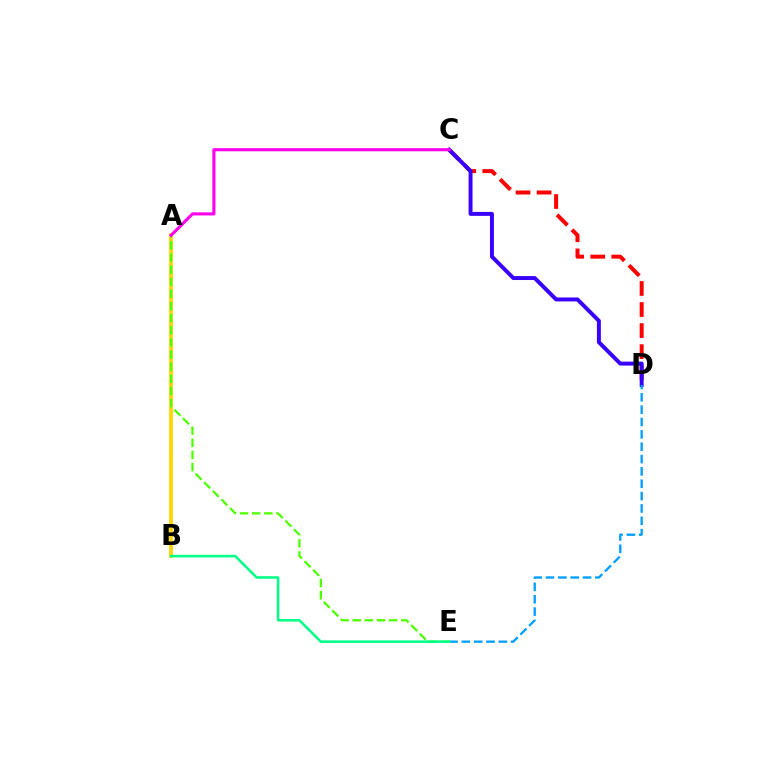{('C', 'D'): [{'color': '#ff0000', 'line_style': 'dashed', 'thickness': 2.86}, {'color': '#3700ff', 'line_style': 'solid', 'thickness': 2.84}], ('A', 'B'): [{'color': '#ffd500', 'line_style': 'solid', 'thickness': 2.73}], ('A', 'E'): [{'color': '#4fff00', 'line_style': 'dashed', 'thickness': 1.65}], ('A', 'C'): [{'color': '#ff00ed', 'line_style': 'solid', 'thickness': 2.24}], ('D', 'E'): [{'color': '#009eff', 'line_style': 'dashed', 'thickness': 1.68}], ('B', 'E'): [{'color': '#00ff86', 'line_style': 'solid', 'thickness': 1.84}]}